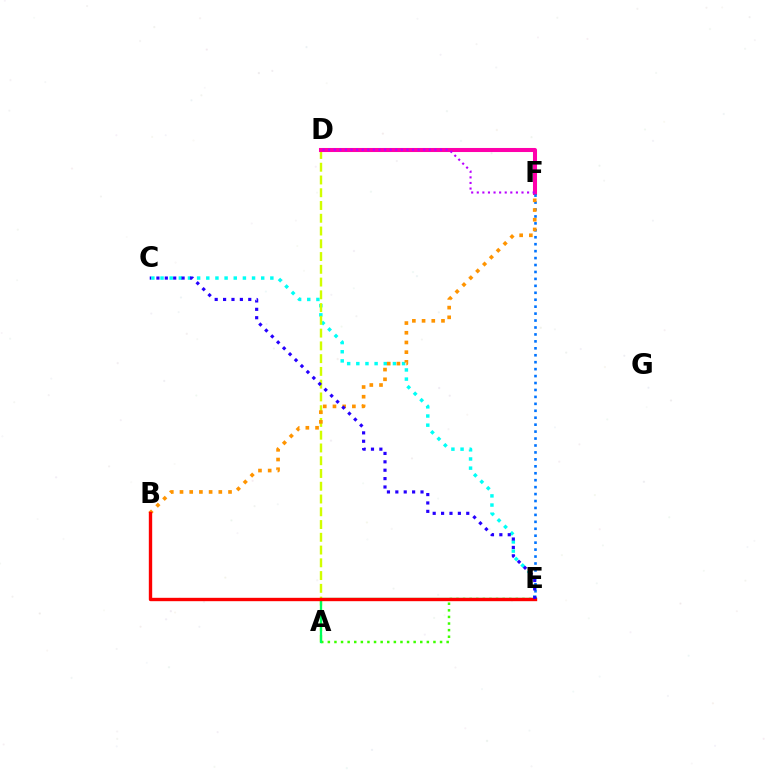{('C', 'E'): [{'color': '#00fff6', 'line_style': 'dotted', 'thickness': 2.49}, {'color': '#2500ff', 'line_style': 'dotted', 'thickness': 2.28}], ('A', 'D'): [{'color': '#d1ff00', 'line_style': 'dashed', 'thickness': 1.73}], ('D', 'F'): [{'color': '#ff00ac', 'line_style': 'solid', 'thickness': 2.92}, {'color': '#b900ff', 'line_style': 'dotted', 'thickness': 1.52}], ('E', 'F'): [{'color': '#0074ff', 'line_style': 'dotted', 'thickness': 1.89}], ('A', 'E'): [{'color': '#3dff00', 'line_style': 'dotted', 'thickness': 1.79}, {'color': '#00ff5c', 'line_style': 'solid', 'thickness': 1.65}], ('B', 'F'): [{'color': '#ff9400', 'line_style': 'dotted', 'thickness': 2.64}], ('B', 'E'): [{'color': '#ff0000', 'line_style': 'solid', 'thickness': 2.43}]}